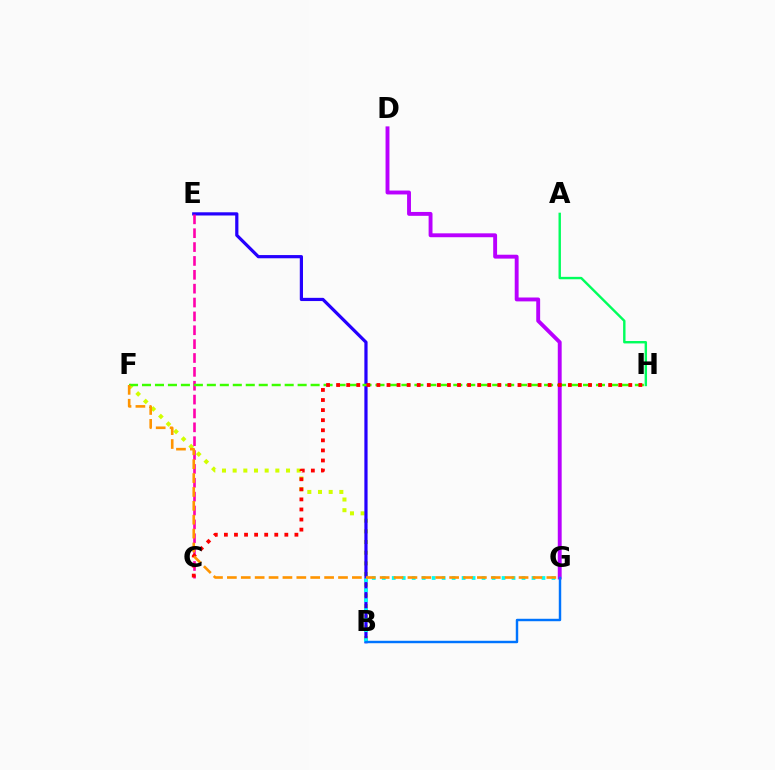{('B', 'F'): [{'color': '#d1ff00', 'line_style': 'dotted', 'thickness': 2.9}], ('B', 'E'): [{'color': '#2500ff', 'line_style': 'solid', 'thickness': 2.31}], ('A', 'H'): [{'color': '#00ff5c', 'line_style': 'solid', 'thickness': 1.74}], ('C', 'E'): [{'color': '#ff00ac', 'line_style': 'dashed', 'thickness': 1.88}], ('F', 'H'): [{'color': '#3dff00', 'line_style': 'dashed', 'thickness': 1.76}], ('D', 'G'): [{'color': '#b900ff', 'line_style': 'solid', 'thickness': 2.8}], ('B', 'G'): [{'color': '#00fff6', 'line_style': 'dotted', 'thickness': 2.71}, {'color': '#0074ff', 'line_style': 'solid', 'thickness': 1.76}], ('C', 'H'): [{'color': '#ff0000', 'line_style': 'dotted', 'thickness': 2.74}], ('F', 'G'): [{'color': '#ff9400', 'line_style': 'dashed', 'thickness': 1.89}]}